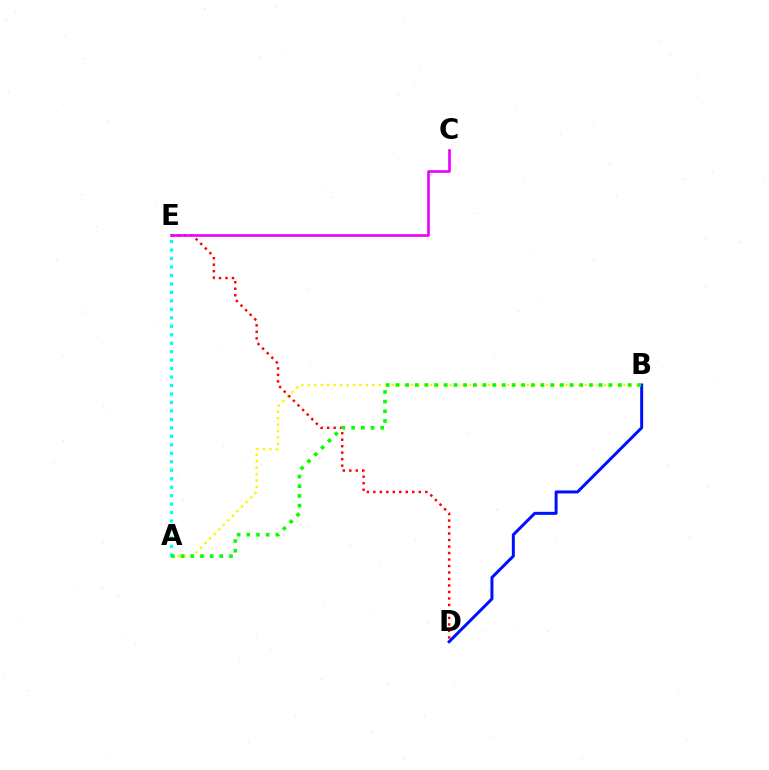{('A', 'B'): [{'color': '#fcf500', 'line_style': 'dotted', 'thickness': 1.75}, {'color': '#08ff00', 'line_style': 'dotted', 'thickness': 2.63}], ('A', 'E'): [{'color': '#00fff6', 'line_style': 'dotted', 'thickness': 2.3}], ('D', 'E'): [{'color': '#ff0000', 'line_style': 'dotted', 'thickness': 1.76}], ('B', 'D'): [{'color': '#0010ff', 'line_style': 'solid', 'thickness': 2.15}], ('C', 'E'): [{'color': '#ee00ff', 'line_style': 'solid', 'thickness': 1.91}]}